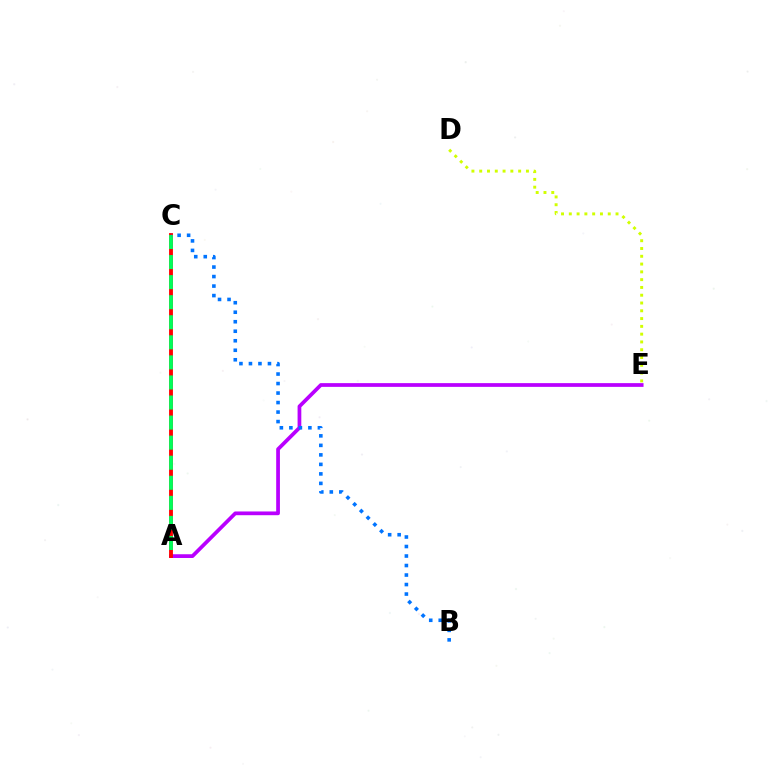{('A', 'E'): [{'color': '#b900ff', 'line_style': 'solid', 'thickness': 2.69}], ('A', 'C'): [{'color': '#ff0000', 'line_style': 'solid', 'thickness': 2.77}, {'color': '#00ff5c', 'line_style': 'dashed', 'thickness': 2.73}], ('D', 'E'): [{'color': '#d1ff00', 'line_style': 'dotted', 'thickness': 2.12}], ('B', 'C'): [{'color': '#0074ff', 'line_style': 'dotted', 'thickness': 2.58}]}